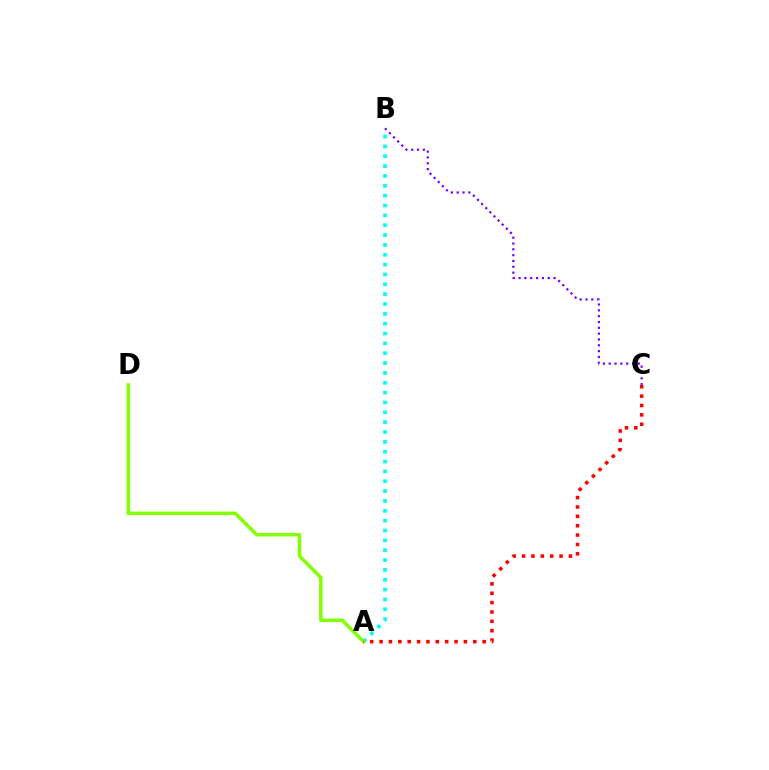{('A', 'B'): [{'color': '#00fff6', 'line_style': 'dotted', 'thickness': 2.68}], ('B', 'C'): [{'color': '#7200ff', 'line_style': 'dotted', 'thickness': 1.58}], ('A', 'D'): [{'color': '#84ff00', 'line_style': 'solid', 'thickness': 2.53}], ('A', 'C'): [{'color': '#ff0000', 'line_style': 'dotted', 'thickness': 2.55}]}